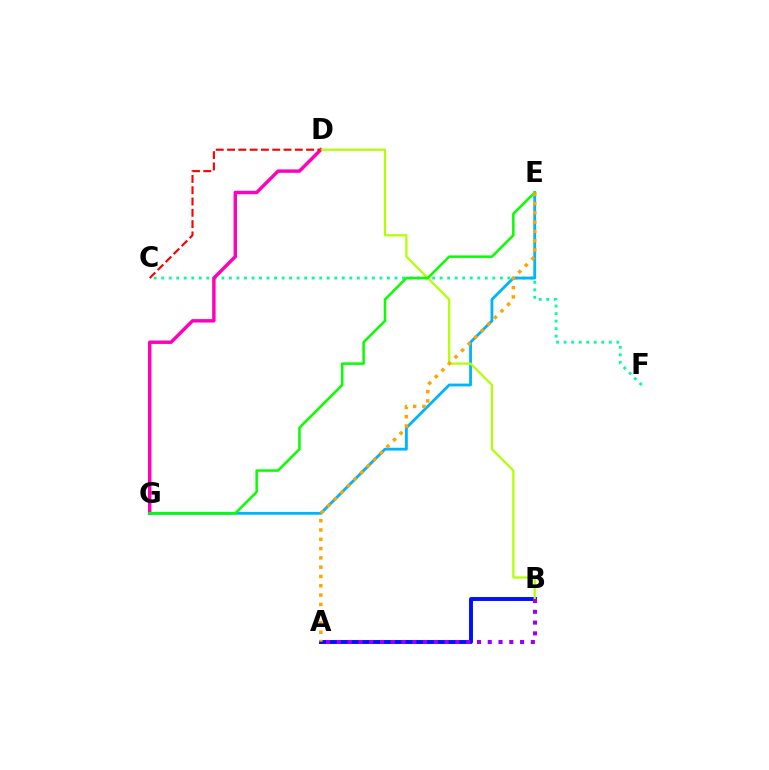{('C', 'F'): [{'color': '#00ff9d', 'line_style': 'dotted', 'thickness': 2.04}], ('D', 'G'): [{'color': '#ff00bd', 'line_style': 'solid', 'thickness': 2.48}], ('E', 'G'): [{'color': '#00b5ff', 'line_style': 'solid', 'thickness': 2.03}, {'color': '#08ff00', 'line_style': 'solid', 'thickness': 1.81}], ('A', 'B'): [{'color': '#0010ff', 'line_style': 'solid', 'thickness': 2.83}, {'color': '#9b00ff', 'line_style': 'dotted', 'thickness': 2.93}], ('B', 'D'): [{'color': '#b3ff00', 'line_style': 'solid', 'thickness': 1.6}], ('C', 'D'): [{'color': '#ff0000', 'line_style': 'dashed', 'thickness': 1.53}], ('A', 'E'): [{'color': '#ffa500', 'line_style': 'dotted', 'thickness': 2.53}]}